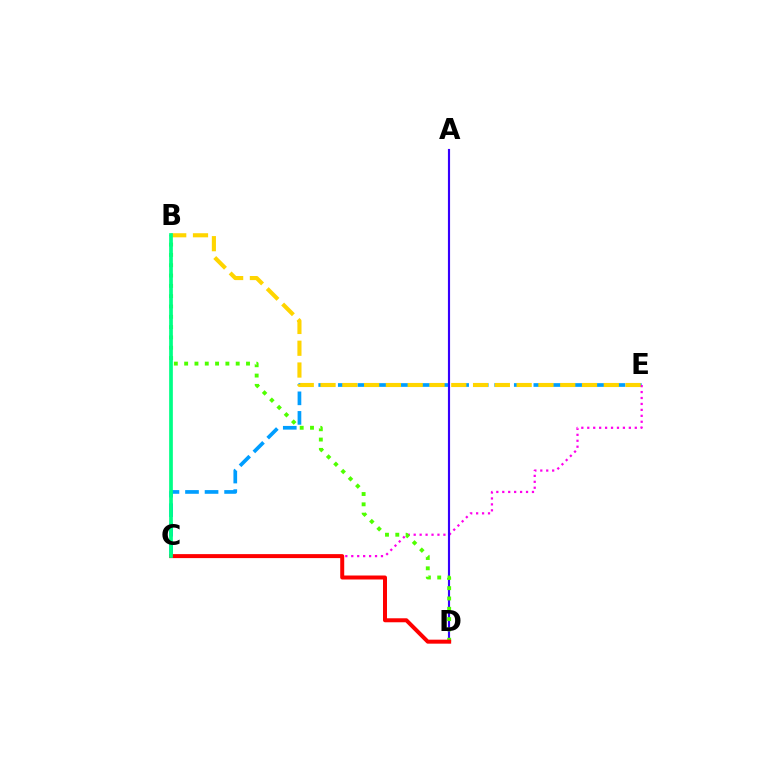{('C', 'E'): [{'color': '#009eff', 'line_style': 'dashed', 'thickness': 2.66}, {'color': '#ff00ed', 'line_style': 'dotted', 'thickness': 1.61}], ('A', 'D'): [{'color': '#3700ff', 'line_style': 'solid', 'thickness': 1.55}], ('B', 'D'): [{'color': '#4fff00', 'line_style': 'dotted', 'thickness': 2.8}], ('C', 'D'): [{'color': '#ff0000', 'line_style': 'solid', 'thickness': 2.87}], ('B', 'E'): [{'color': '#ffd500', 'line_style': 'dashed', 'thickness': 2.96}], ('B', 'C'): [{'color': '#00ff86', 'line_style': 'solid', 'thickness': 2.66}]}